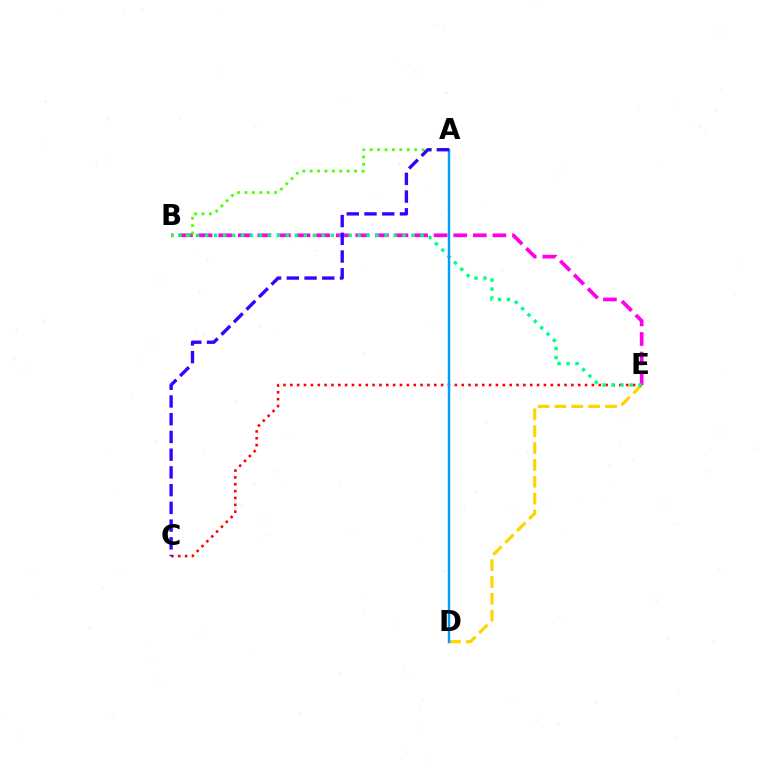{('B', 'E'): [{'color': '#ff00ed', 'line_style': 'dashed', 'thickness': 2.66}, {'color': '#00ff86', 'line_style': 'dotted', 'thickness': 2.44}], ('D', 'E'): [{'color': '#ffd500', 'line_style': 'dashed', 'thickness': 2.29}], ('C', 'E'): [{'color': '#ff0000', 'line_style': 'dotted', 'thickness': 1.86}], ('A', 'B'): [{'color': '#4fff00', 'line_style': 'dotted', 'thickness': 2.01}], ('A', 'D'): [{'color': '#009eff', 'line_style': 'solid', 'thickness': 1.75}], ('A', 'C'): [{'color': '#3700ff', 'line_style': 'dashed', 'thickness': 2.41}]}